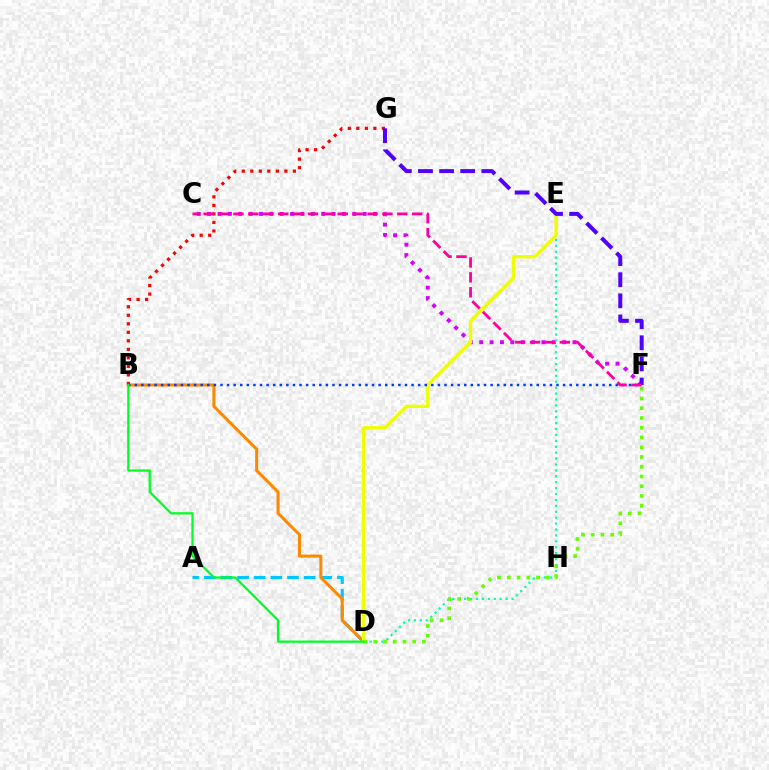{('A', 'D'): [{'color': '#00c7ff', 'line_style': 'dashed', 'thickness': 2.26}], ('C', 'F'): [{'color': '#d600ff', 'line_style': 'dotted', 'thickness': 2.82}, {'color': '#ff00a0', 'line_style': 'dashed', 'thickness': 2.02}], ('B', 'D'): [{'color': '#ff8800', 'line_style': 'solid', 'thickness': 2.18}, {'color': '#00ff27', 'line_style': 'solid', 'thickness': 1.63}], ('D', 'E'): [{'color': '#00ffaf', 'line_style': 'dotted', 'thickness': 1.61}, {'color': '#eeff00', 'line_style': 'solid', 'thickness': 2.41}], ('B', 'G'): [{'color': '#ff0000', 'line_style': 'dotted', 'thickness': 2.31}], ('B', 'F'): [{'color': '#003fff', 'line_style': 'dotted', 'thickness': 1.79}], ('F', 'G'): [{'color': '#4f00ff', 'line_style': 'dashed', 'thickness': 2.87}], ('D', 'F'): [{'color': '#66ff00', 'line_style': 'dotted', 'thickness': 2.65}]}